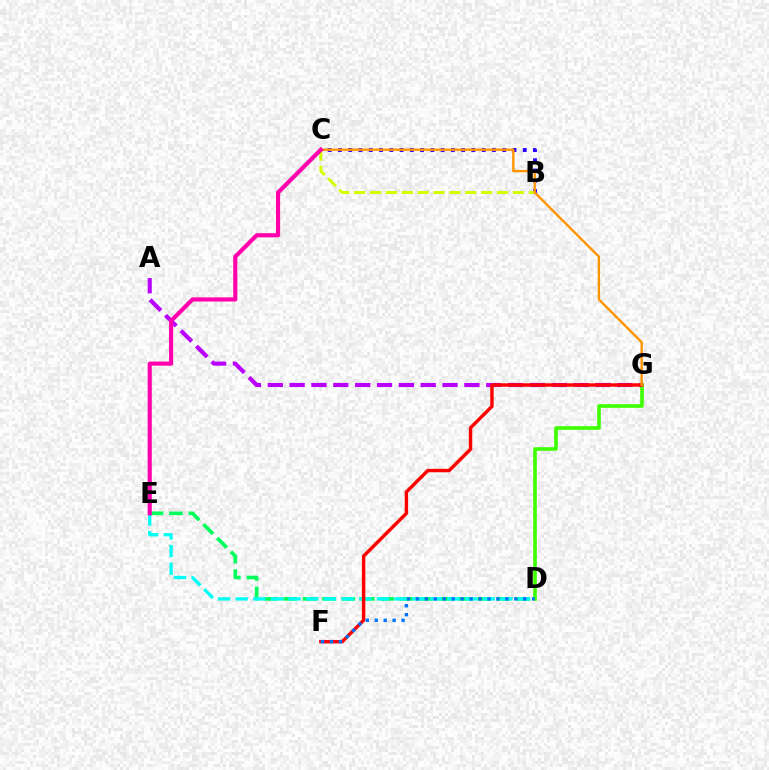{('D', 'E'): [{'color': '#00ff5c', 'line_style': 'dashed', 'thickness': 2.64}, {'color': '#00fff6', 'line_style': 'dashed', 'thickness': 2.4}], ('D', 'G'): [{'color': '#3dff00', 'line_style': 'solid', 'thickness': 2.59}], ('B', 'C'): [{'color': '#2500ff', 'line_style': 'dotted', 'thickness': 2.79}, {'color': '#d1ff00', 'line_style': 'dashed', 'thickness': 2.16}], ('A', 'G'): [{'color': '#b900ff', 'line_style': 'dashed', 'thickness': 2.97}], ('F', 'G'): [{'color': '#ff0000', 'line_style': 'solid', 'thickness': 2.47}], ('C', 'G'): [{'color': '#ff9400', 'line_style': 'solid', 'thickness': 1.71}], ('C', 'E'): [{'color': '#ff00ac', 'line_style': 'solid', 'thickness': 2.97}], ('D', 'F'): [{'color': '#0074ff', 'line_style': 'dotted', 'thickness': 2.43}]}